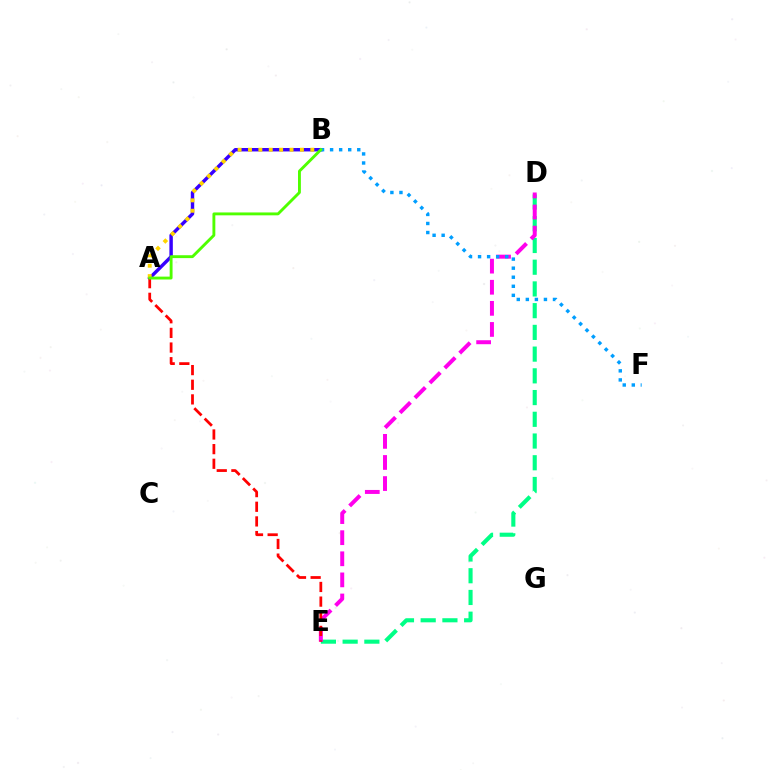{('D', 'E'): [{'color': '#00ff86', 'line_style': 'dashed', 'thickness': 2.95}, {'color': '#ff00ed', 'line_style': 'dashed', 'thickness': 2.87}], ('A', 'B'): [{'color': '#3700ff', 'line_style': 'solid', 'thickness': 2.47}, {'color': '#ffd500', 'line_style': 'dotted', 'thickness': 2.82}, {'color': '#4fff00', 'line_style': 'solid', 'thickness': 2.07}], ('A', 'E'): [{'color': '#ff0000', 'line_style': 'dashed', 'thickness': 1.99}], ('B', 'F'): [{'color': '#009eff', 'line_style': 'dotted', 'thickness': 2.46}]}